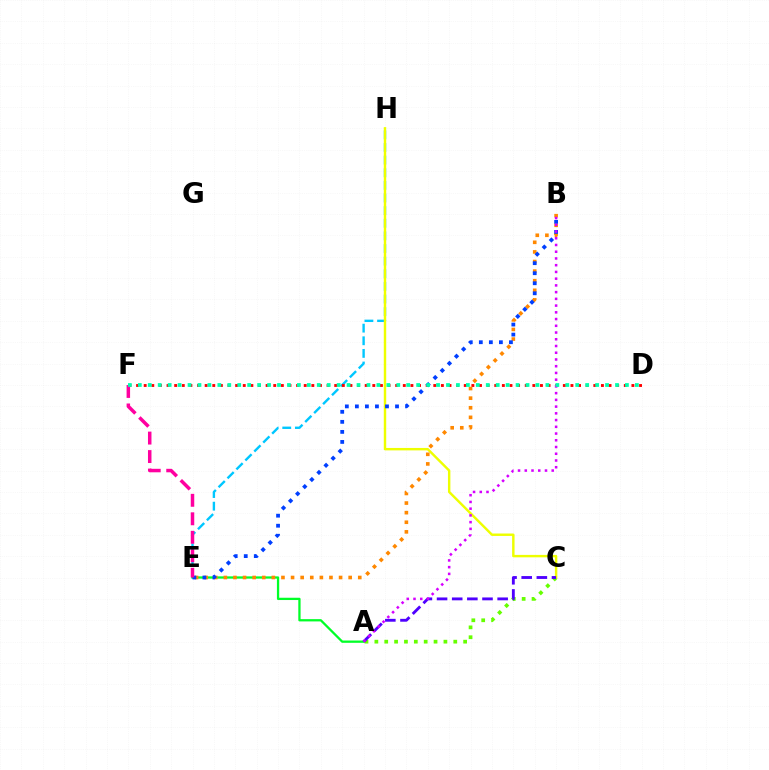{('E', 'H'): [{'color': '#00c7ff', 'line_style': 'dashed', 'thickness': 1.72}], ('A', 'C'): [{'color': '#66ff00', 'line_style': 'dotted', 'thickness': 2.68}, {'color': '#4f00ff', 'line_style': 'dashed', 'thickness': 2.06}], ('C', 'H'): [{'color': '#eeff00', 'line_style': 'solid', 'thickness': 1.75}], ('D', 'F'): [{'color': '#ff0000', 'line_style': 'dotted', 'thickness': 2.07}, {'color': '#00ffaf', 'line_style': 'dotted', 'thickness': 2.7}], ('A', 'E'): [{'color': '#00ff27', 'line_style': 'solid', 'thickness': 1.64}], ('B', 'E'): [{'color': '#ff8800', 'line_style': 'dotted', 'thickness': 2.61}, {'color': '#003fff', 'line_style': 'dotted', 'thickness': 2.73}], ('E', 'F'): [{'color': '#ff00a0', 'line_style': 'dashed', 'thickness': 2.51}], ('A', 'B'): [{'color': '#d600ff', 'line_style': 'dotted', 'thickness': 1.83}]}